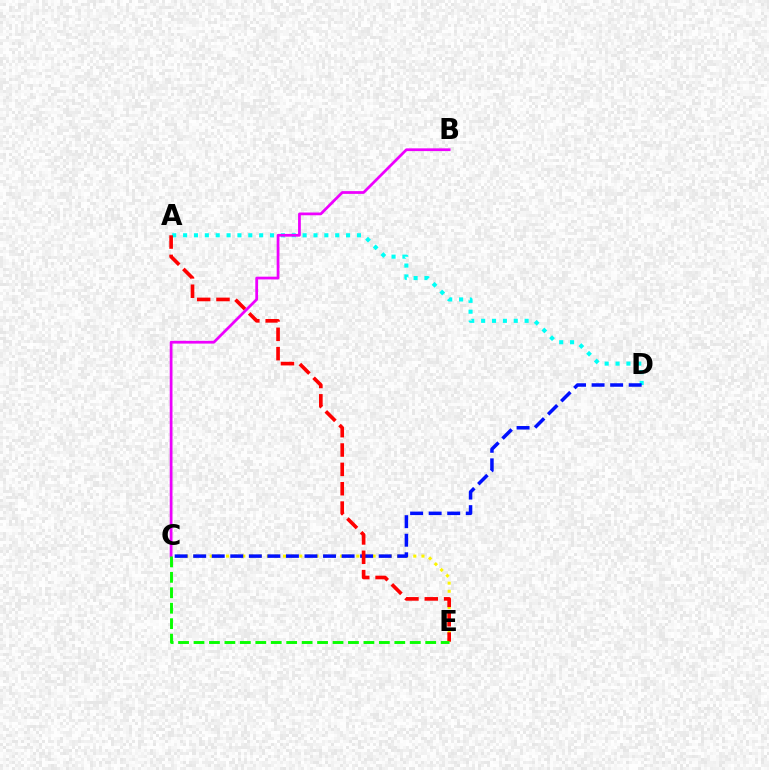{('C', 'E'): [{'color': '#fcf500', 'line_style': 'dotted', 'thickness': 2.21}, {'color': '#08ff00', 'line_style': 'dashed', 'thickness': 2.1}], ('A', 'D'): [{'color': '#00fff6', 'line_style': 'dotted', 'thickness': 2.95}], ('C', 'D'): [{'color': '#0010ff', 'line_style': 'dashed', 'thickness': 2.52}], ('A', 'E'): [{'color': '#ff0000', 'line_style': 'dashed', 'thickness': 2.63}], ('B', 'C'): [{'color': '#ee00ff', 'line_style': 'solid', 'thickness': 1.98}]}